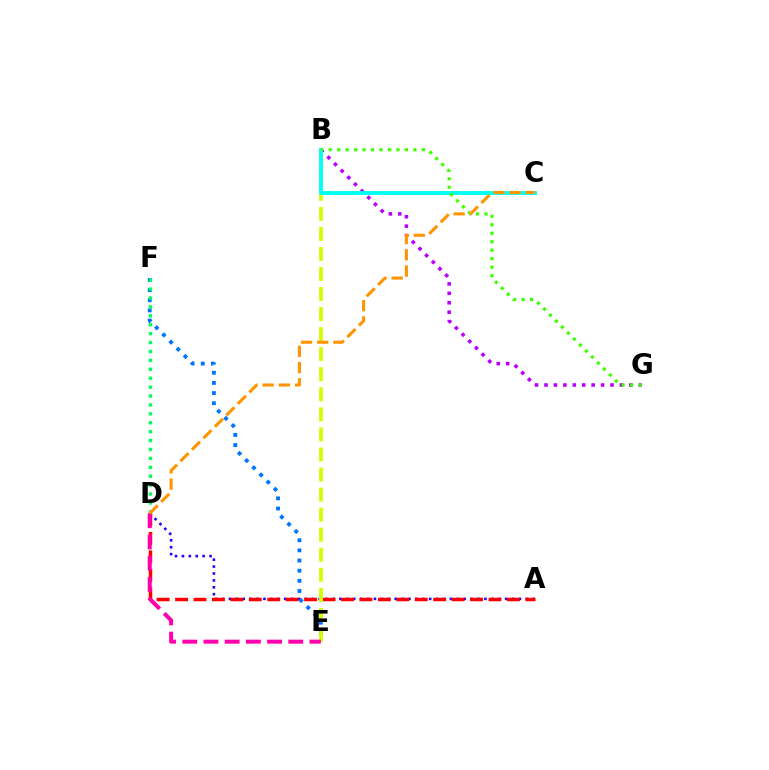{('A', 'D'): [{'color': '#2500ff', 'line_style': 'dotted', 'thickness': 1.88}, {'color': '#ff0000', 'line_style': 'dashed', 'thickness': 2.5}], ('B', 'G'): [{'color': '#b900ff', 'line_style': 'dotted', 'thickness': 2.56}, {'color': '#3dff00', 'line_style': 'dotted', 'thickness': 2.3}], ('E', 'F'): [{'color': '#0074ff', 'line_style': 'dotted', 'thickness': 2.76}], ('D', 'F'): [{'color': '#00ff5c', 'line_style': 'dotted', 'thickness': 2.42}], ('B', 'E'): [{'color': '#d1ff00', 'line_style': 'dashed', 'thickness': 2.72}], ('B', 'C'): [{'color': '#00fff6', 'line_style': 'solid', 'thickness': 2.78}], ('D', 'E'): [{'color': '#ff00ac', 'line_style': 'dashed', 'thickness': 2.88}], ('C', 'D'): [{'color': '#ff9400', 'line_style': 'dashed', 'thickness': 2.2}]}